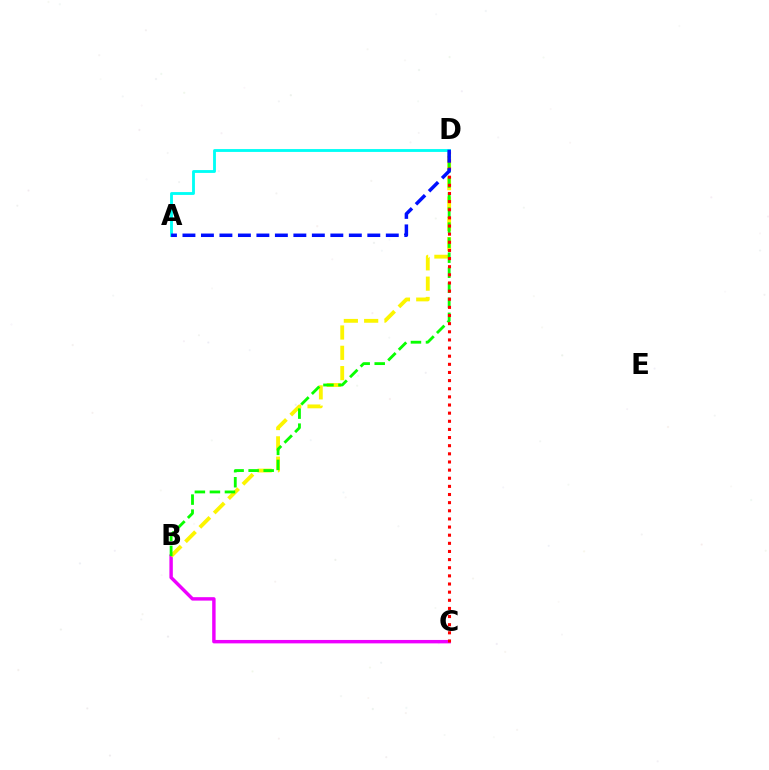{('B', 'C'): [{'color': '#ee00ff', 'line_style': 'solid', 'thickness': 2.47}], ('B', 'D'): [{'color': '#fcf500', 'line_style': 'dashed', 'thickness': 2.76}, {'color': '#08ff00', 'line_style': 'dashed', 'thickness': 2.04}], ('C', 'D'): [{'color': '#ff0000', 'line_style': 'dotted', 'thickness': 2.21}], ('A', 'D'): [{'color': '#00fff6', 'line_style': 'solid', 'thickness': 2.05}, {'color': '#0010ff', 'line_style': 'dashed', 'thickness': 2.51}]}